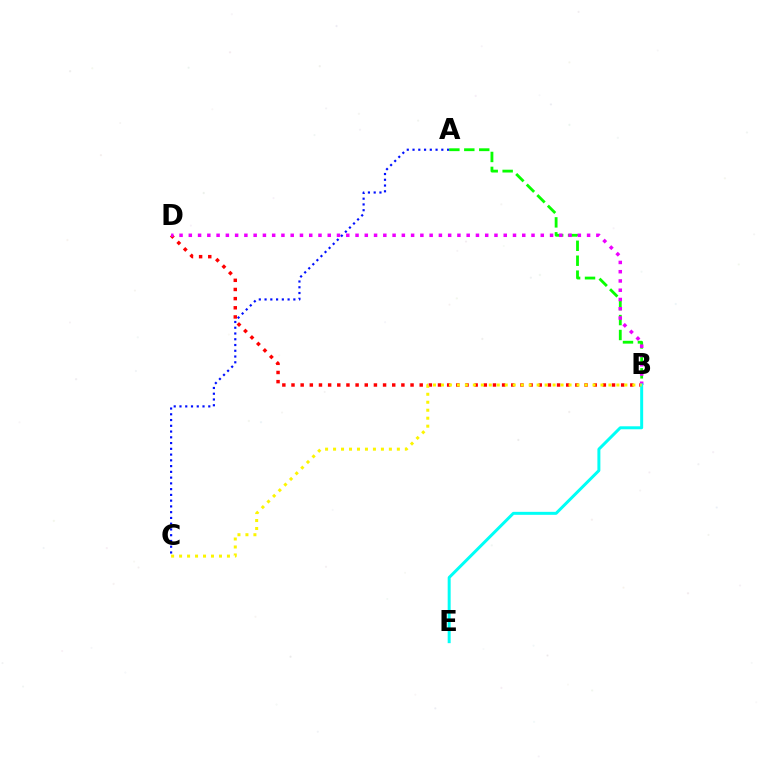{('B', 'D'): [{'color': '#ff0000', 'line_style': 'dotted', 'thickness': 2.49}, {'color': '#ee00ff', 'line_style': 'dotted', 'thickness': 2.52}], ('A', 'B'): [{'color': '#08ff00', 'line_style': 'dashed', 'thickness': 2.03}], ('A', 'C'): [{'color': '#0010ff', 'line_style': 'dotted', 'thickness': 1.56}], ('B', 'E'): [{'color': '#00fff6', 'line_style': 'solid', 'thickness': 2.15}], ('B', 'C'): [{'color': '#fcf500', 'line_style': 'dotted', 'thickness': 2.17}]}